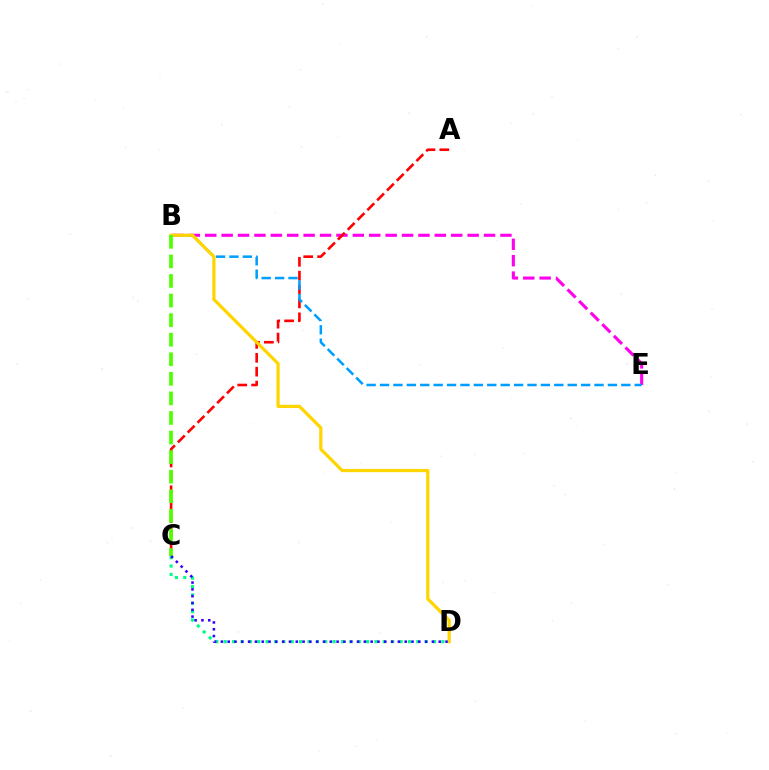{('B', 'E'): [{'color': '#ff00ed', 'line_style': 'dashed', 'thickness': 2.23}, {'color': '#009eff', 'line_style': 'dashed', 'thickness': 1.82}], ('A', 'C'): [{'color': '#ff0000', 'line_style': 'dashed', 'thickness': 1.89}], ('C', 'D'): [{'color': '#00ff86', 'line_style': 'dotted', 'thickness': 2.27}, {'color': '#3700ff', 'line_style': 'dotted', 'thickness': 1.85}], ('B', 'D'): [{'color': '#ffd500', 'line_style': 'solid', 'thickness': 2.32}], ('B', 'C'): [{'color': '#4fff00', 'line_style': 'dashed', 'thickness': 2.66}]}